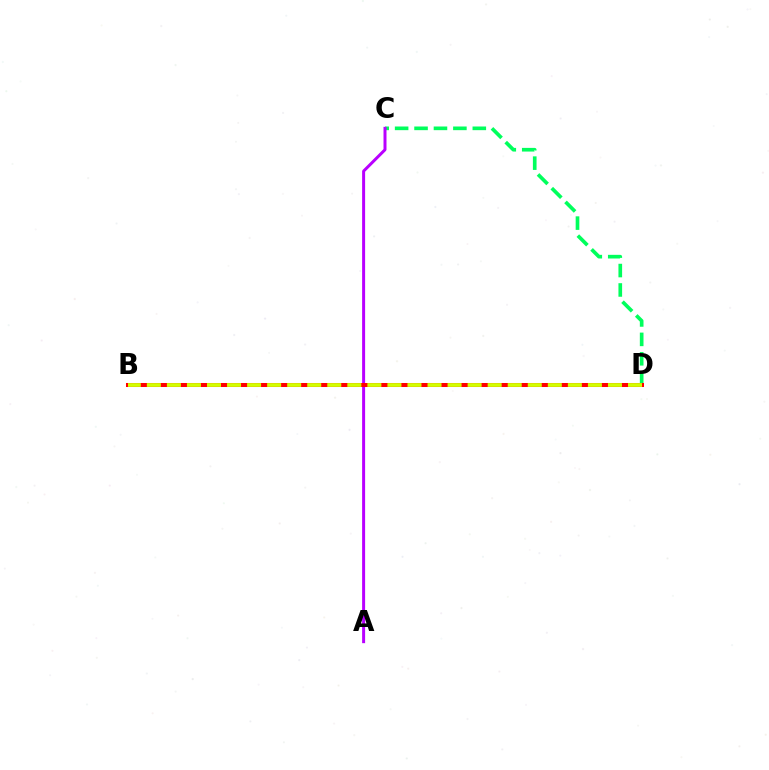{('B', 'D'): [{'color': '#0074ff', 'line_style': 'dashed', 'thickness': 2.67}, {'color': '#ff0000', 'line_style': 'solid', 'thickness': 2.89}, {'color': '#d1ff00', 'line_style': 'dashed', 'thickness': 2.72}], ('C', 'D'): [{'color': '#00ff5c', 'line_style': 'dashed', 'thickness': 2.64}], ('A', 'C'): [{'color': '#b900ff', 'line_style': 'solid', 'thickness': 2.15}]}